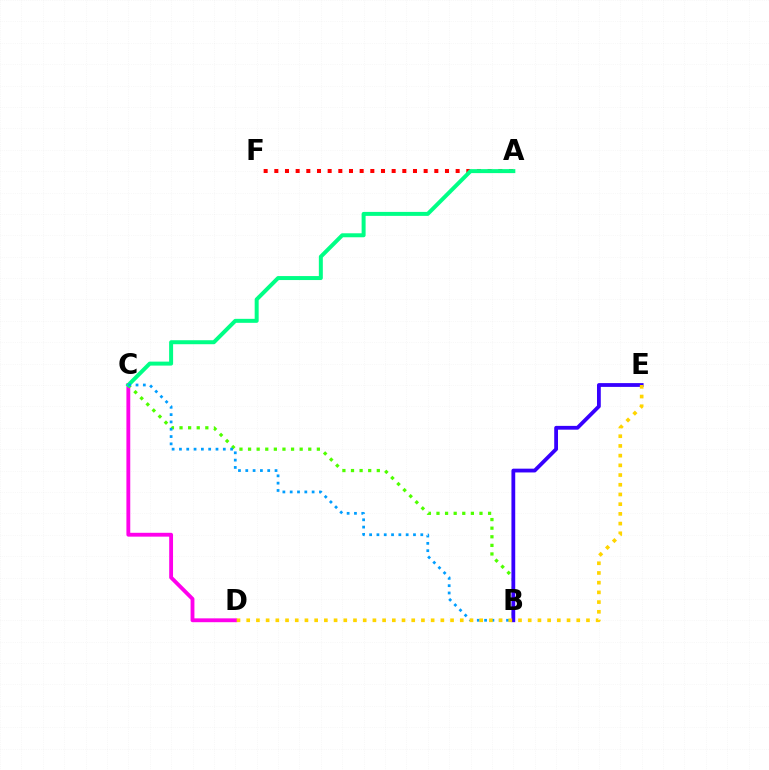{('C', 'D'): [{'color': '#ff00ed', 'line_style': 'solid', 'thickness': 2.77}], ('B', 'C'): [{'color': '#4fff00', 'line_style': 'dotted', 'thickness': 2.34}, {'color': '#009eff', 'line_style': 'dotted', 'thickness': 1.99}], ('B', 'E'): [{'color': '#3700ff', 'line_style': 'solid', 'thickness': 2.73}], ('A', 'F'): [{'color': '#ff0000', 'line_style': 'dotted', 'thickness': 2.9}], ('A', 'C'): [{'color': '#00ff86', 'line_style': 'solid', 'thickness': 2.87}], ('D', 'E'): [{'color': '#ffd500', 'line_style': 'dotted', 'thickness': 2.64}]}